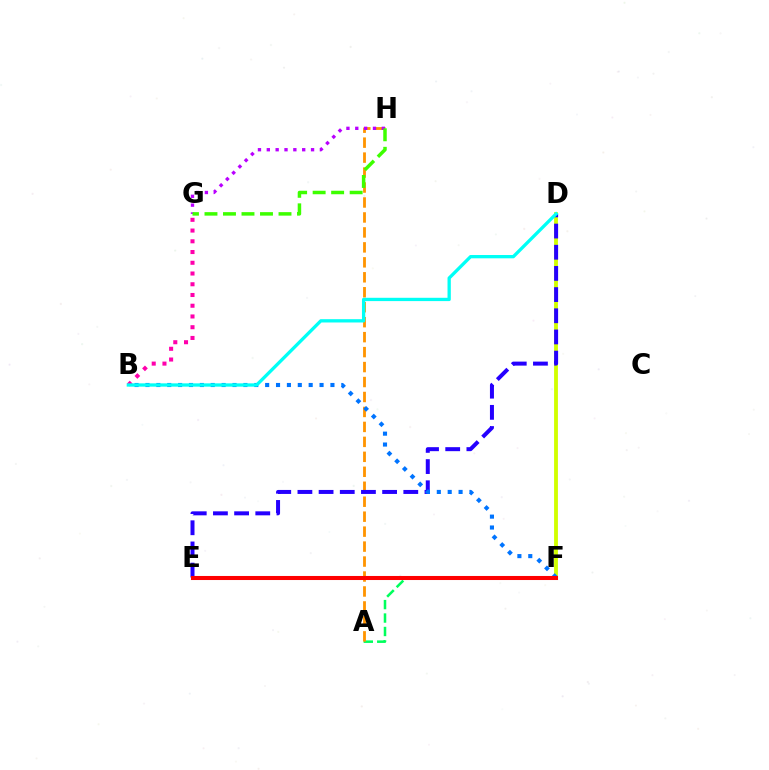{('A', 'F'): [{'color': '#00ff5c', 'line_style': 'dashed', 'thickness': 1.83}], ('A', 'H'): [{'color': '#ff9400', 'line_style': 'dashed', 'thickness': 2.03}], ('B', 'G'): [{'color': '#ff00ac', 'line_style': 'dotted', 'thickness': 2.92}], ('D', 'F'): [{'color': '#d1ff00', 'line_style': 'solid', 'thickness': 2.76}], ('D', 'E'): [{'color': '#2500ff', 'line_style': 'dashed', 'thickness': 2.88}], ('B', 'F'): [{'color': '#0074ff', 'line_style': 'dotted', 'thickness': 2.96}], ('E', 'F'): [{'color': '#ff0000', 'line_style': 'solid', 'thickness': 2.92}], ('G', 'H'): [{'color': '#b900ff', 'line_style': 'dotted', 'thickness': 2.4}, {'color': '#3dff00', 'line_style': 'dashed', 'thickness': 2.51}], ('B', 'D'): [{'color': '#00fff6', 'line_style': 'solid', 'thickness': 2.38}]}